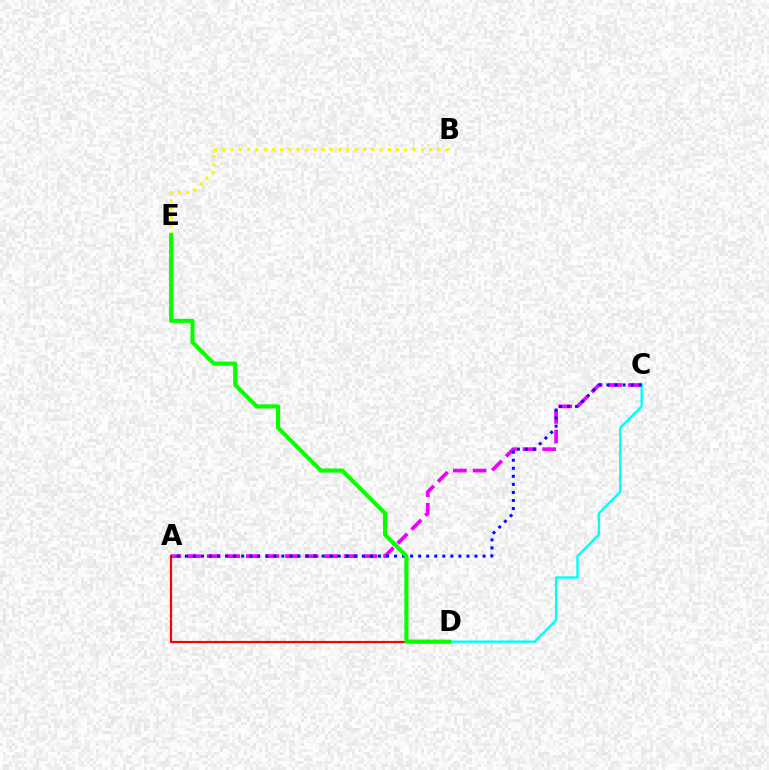{('A', 'C'): [{'color': '#ee00ff', 'line_style': 'dashed', 'thickness': 2.67}, {'color': '#0010ff', 'line_style': 'dotted', 'thickness': 2.19}], ('A', 'D'): [{'color': '#ff0000', 'line_style': 'solid', 'thickness': 1.56}], ('C', 'D'): [{'color': '#00fff6', 'line_style': 'solid', 'thickness': 1.72}], ('B', 'E'): [{'color': '#fcf500', 'line_style': 'dotted', 'thickness': 2.25}], ('D', 'E'): [{'color': '#08ff00', 'line_style': 'solid', 'thickness': 2.95}]}